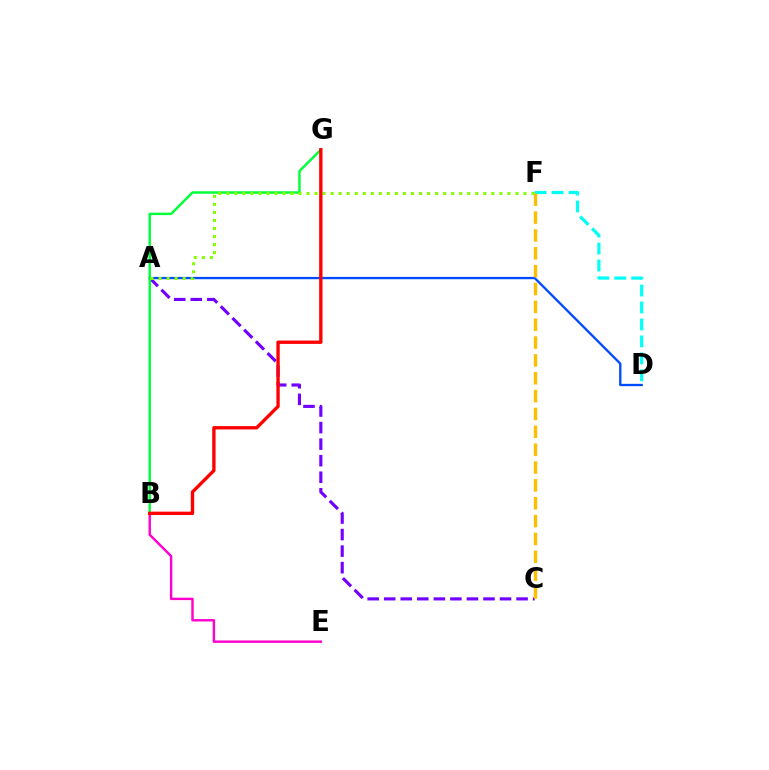{('B', 'E'): [{'color': '#ff00cf', 'line_style': 'solid', 'thickness': 1.74}], ('A', 'C'): [{'color': '#7200ff', 'line_style': 'dashed', 'thickness': 2.25}], ('A', 'D'): [{'color': '#004bff', 'line_style': 'solid', 'thickness': 1.67}], ('D', 'F'): [{'color': '#00fff6', 'line_style': 'dashed', 'thickness': 2.3}], ('B', 'G'): [{'color': '#00ff39', 'line_style': 'solid', 'thickness': 1.75}, {'color': '#ff0000', 'line_style': 'solid', 'thickness': 2.41}], ('C', 'F'): [{'color': '#ffbd00', 'line_style': 'dashed', 'thickness': 2.43}], ('A', 'F'): [{'color': '#84ff00', 'line_style': 'dotted', 'thickness': 2.18}]}